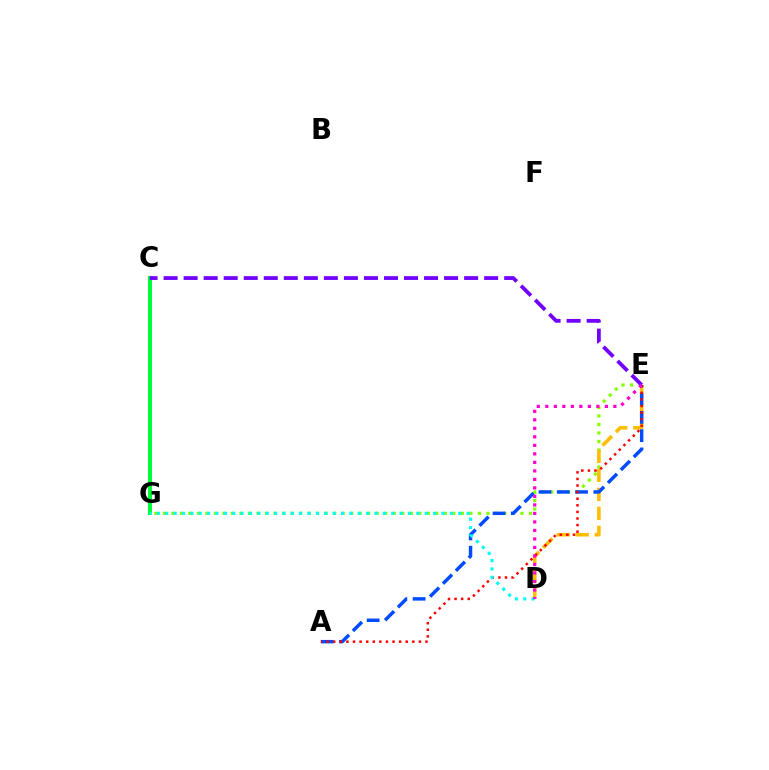{('E', 'G'): [{'color': '#84ff00', 'line_style': 'dotted', 'thickness': 2.31}], ('D', 'E'): [{'color': '#ffbd00', 'line_style': 'dashed', 'thickness': 2.58}, {'color': '#ff00cf', 'line_style': 'dotted', 'thickness': 2.31}], ('A', 'E'): [{'color': '#004bff', 'line_style': 'dashed', 'thickness': 2.48}, {'color': '#ff0000', 'line_style': 'dotted', 'thickness': 1.79}], ('C', 'G'): [{'color': '#00ff39', 'line_style': 'solid', 'thickness': 2.9}], ('C', 'E'): [{'color': '#7200ff', 'line_style': 'dashed', 'thickness': 2.72}], ('D', 'G'): [{'color': '#00fff6', 'line_style': 'dotted', 'thickness': 2.27}]}